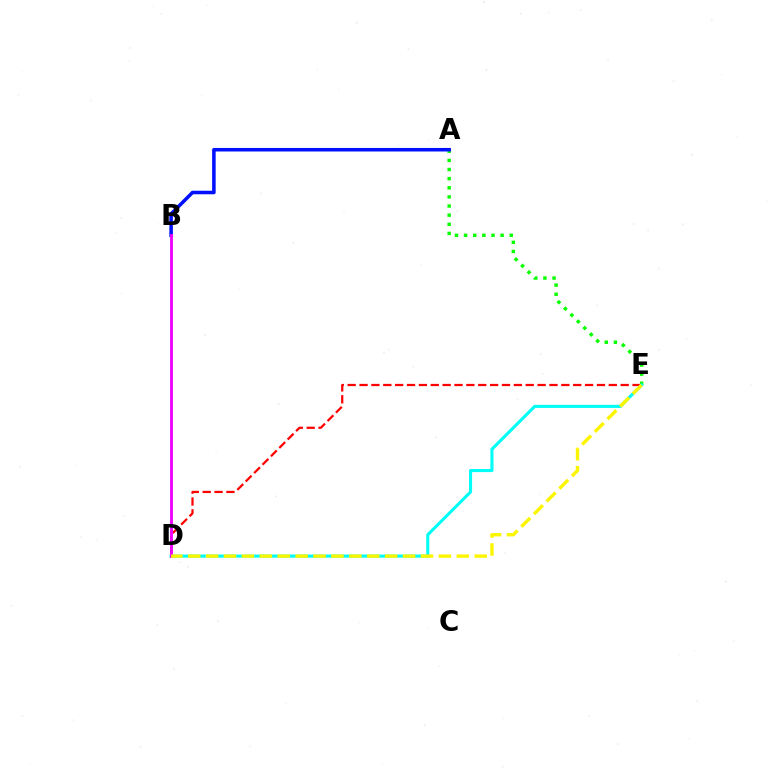{('A', 'E'): [{'color': '#08ff00', 'line_style': 'dotted', 'thickness': 2.48}], ('D', 'E'): [{'color': '#ff0000', 'line_style': 'dashed', 'thickness': 1.61}, {'color': '#00fff6', 'line_style': 'solid', 'thickness': 2.22}, {'color': '#fcf500', 'line_style': 'dashed', 'thickness': 2.43}], ('A', 'B'): [{'color': '#0010ff', 'line_style': 'solid', 'thickness': 2.54}], ('B', 'D'): [{'color': '#ee00ff', 'line_style': 'solid', 'thickness': 2.05}]}